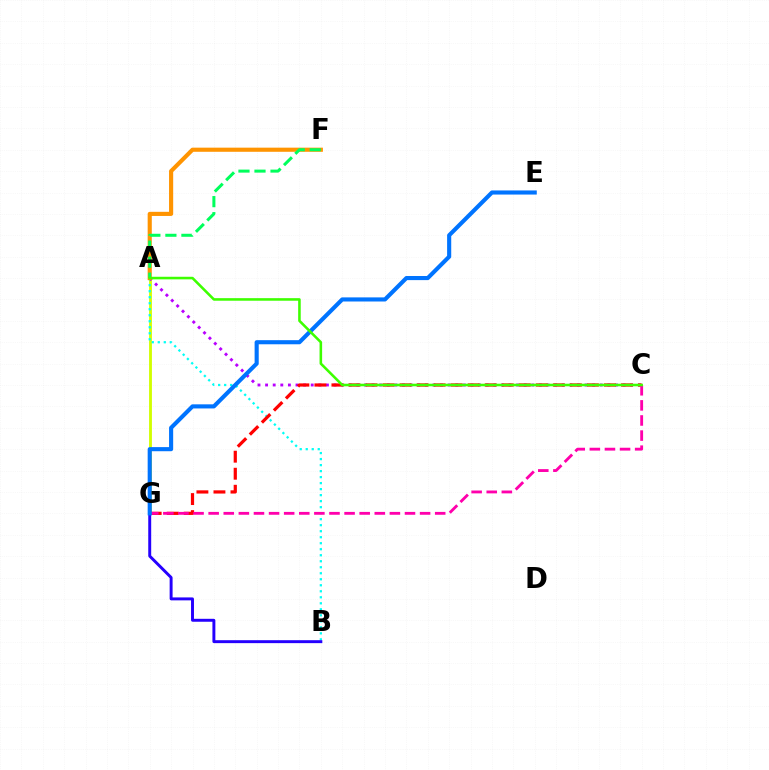{('A', 'G'): [{'color': '#d1ff00', 'line_style': 'solid', 'thickness': 2.05}], ('A', 'B'): [{'color': '#00fff6', 'line_style': 'dotted', 'thickness': 1.63}], ('A', 'C'): [{'color': '#b900ff', 'line_style': 'dotted', 'thickness': 2.07}, {'color': '#3dff00', 'line_style': 'solid', 'thickness': 1.85}], ('A', 'F'): [{'color': '#ff9400', 'line_style': 'solid', 'thickness': 2.98}, {'color': '#00ff5c', 'line_style': 'dashed', 'thickness': 2.18}], ('C', 'G'): [{'color': '#ff0000', 'line_style': 'dashed', 'thickness': 2.31}, {'color': '#ff00ac', 'line_style': 'dashed', 'thickness': 2.05}], ('B', 'G'): [{'color': '#2500ff', 'line_style': 'solid', 'thickness': 2.12}], ('E', 'G'): [{'color': '#0074ff', 'line_style': 'solid', 'thickness': 2.96}]}